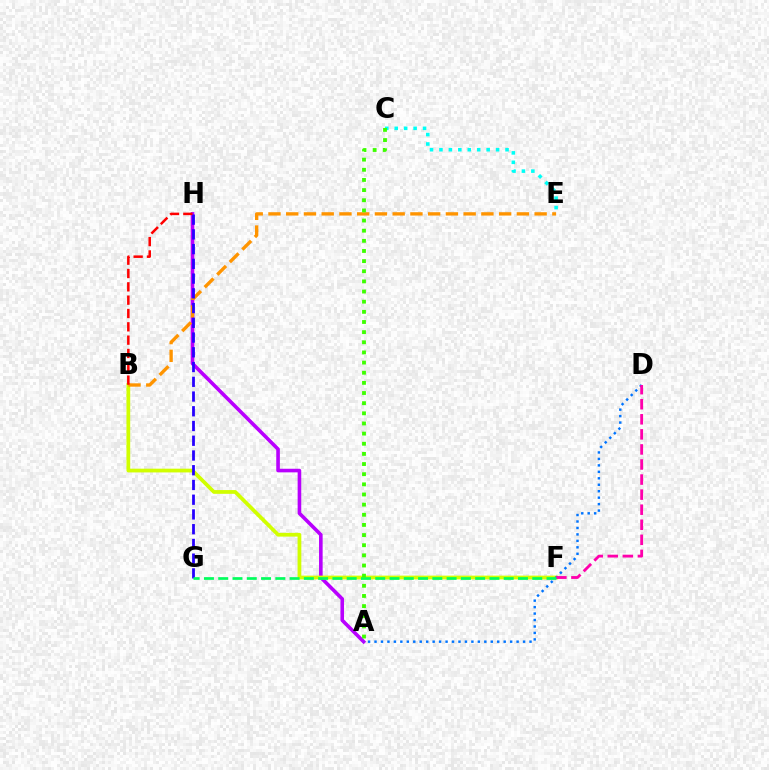{('A', 'H'): [{'color': '#b900ff', 'line_style': 'solid', 'thickness': 2.59}], ('B', 'F'): [{'color': '#d1ff00', 'line_style': 'solid', 'thickness': 2.7}], ('C', 'E'): [{'color': '#00fff6', 'line_style': 'dotted', 'thickness': 2.57}], ('B', 'E'): [{'color': '#ff9400', 'line_style': 'dashed', 'thickness': 2.41}], ('G', 'H'): [{'color': '#2500ff', 'line_style': 'dashed', 'thickness': 2.0}], ('A', 'D'): [{'color': '#0074ff', 'line_style': 'dotted', 'thickness': 1.75}], ('D', 'F'): [{'color': '#ff00ac', 'line_style': 'dashed', 'thickness': 2.05}], ('F', 'G'): [{'color': '#00ff5c', 'line_style': 'dashed', 'thickness': 1.94}], ('B', 'H'): [{'color': '#ff0000', 'line_style': 'dashed', 'thickness': 1.81}], ('A', 'C'): [{'color': '#3dff00', 'line_style': 'dotted', 'thickness': 2.76}]}